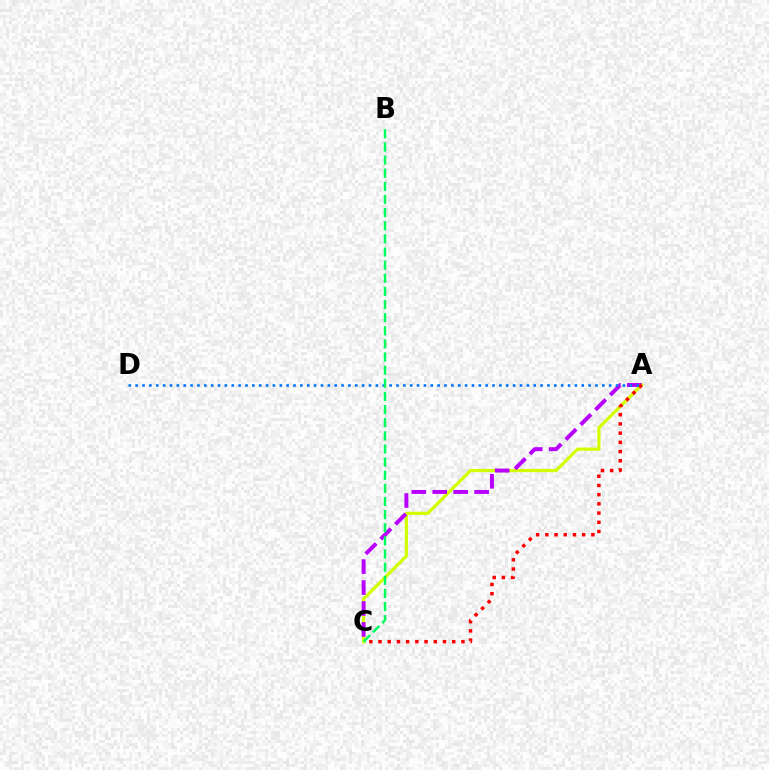{('A', 'C'): [{'color': '#d1ff00', 'line_style': 'solid', 'thickness': 2.32}, {'color': '#b900ff', 'line_style': 'dashed', 'thickness': 2.85}, {'color': '#ff0000', 'line_style': 'dotted', 'thickness': 2.5}], ('A', 'D'): [{'color': '#0074ff', 'line_style': 'dotted', 'thickness': 1.86}], ('B', 'C'): [{'color': '#00ff5c', 'line_style': 'dashed', 'thickness': 1.78}]}